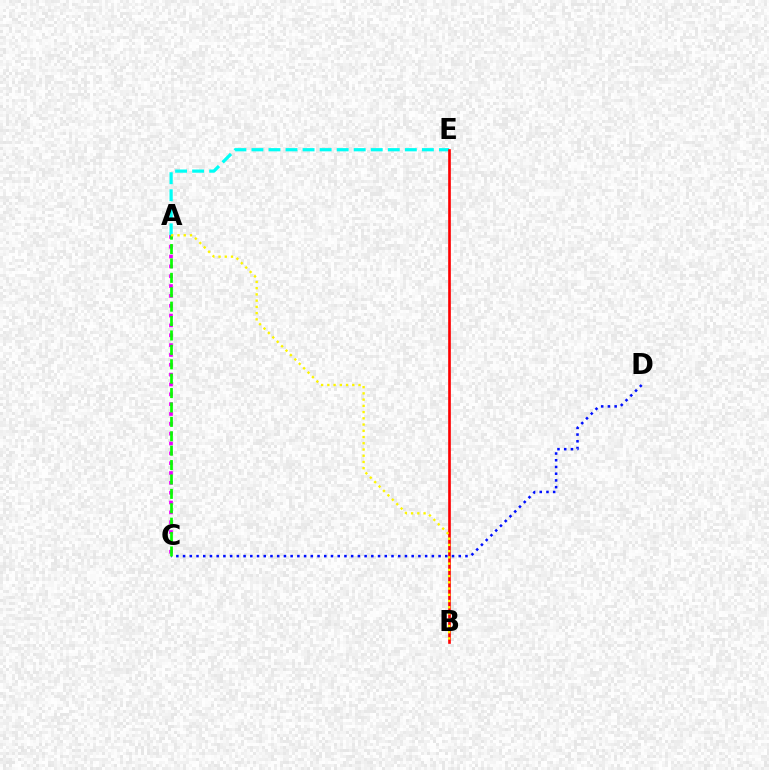{('A', 'C'): [{'color': '#ee00ff', 'line_style': 'dotted', 'thickness': 2.67}, {'color': '#08ff00', 'line_style': 'dashed', 'thickness': 1.96}], ('A', 'E'): [{'color': '#00fff6', 'line_style': 'dashed', 'thickness': 2.32}], ('C', 'D'): [{'color': '#0010ff', 'line_style': 'dotted', 'thickness': 1.83}], ('B', 'E'): [{'color': '#ff0000', 'line_style': 'solid', 'thickness': 1.91}], ('A', 'B'): [{'color': '#fcf500', 'line_style': 'dotted', 'thickness': 1.69}]}